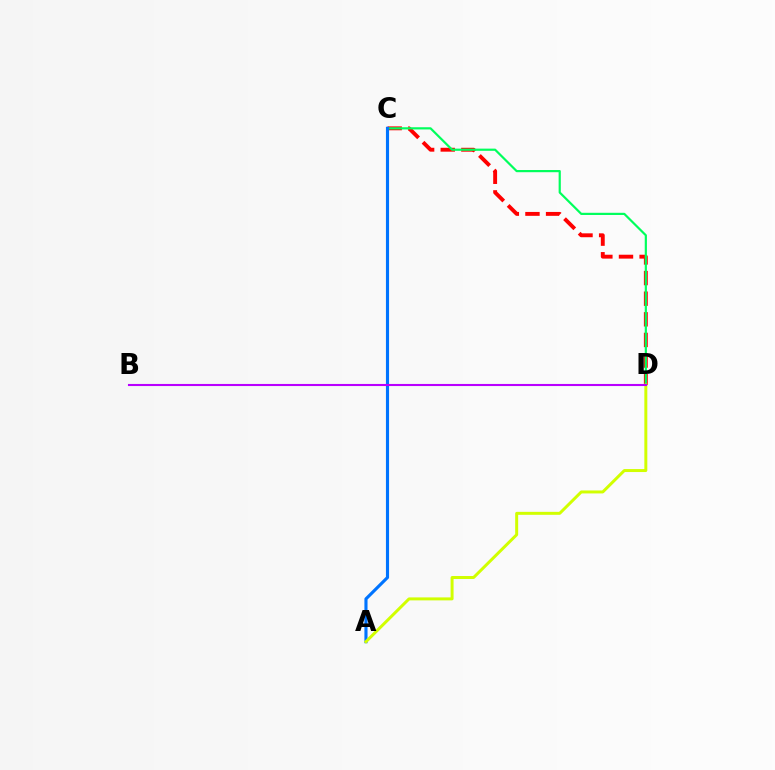{('C', 'D'): [{'color': '#ff0000', 'line_style': 'dashed', 'thickness': 2.8}, {'color': '#00ff5c', 'line_style': 'solid', 'thickness': 1.58}], ('A', 'C'): [{'color': '#0074ff', 'line_style': 'solid', 'thickness': 2.25}], ('A', 'D'): [{'color': '#d1ff00', 'line_style': 'solid', 'thickness': 2.14}], ('B', 'D'): [{'color': '#b900ff', 'line_style': 'solid', 'thickness': 1.51}]}